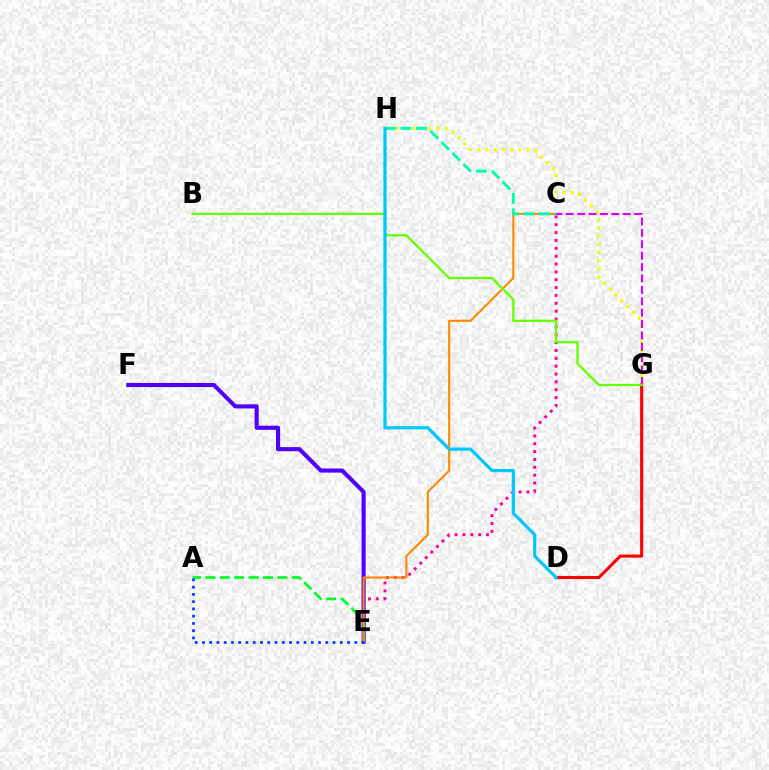{('G', 'H'): [{'color': '#eeff00', 'line_style': 'dotted', 'thickness': 2.24}], ('C', 'E'): [{'color': '#ff00a0', 'line_style': 'dotted', 'thickness': 2.13}, {'color': '#ff8800', 'line_style': 'solid', 'thickness': 1.51}], ('E', 'F'): [{'color': '#4f00ff', 'line_style': 'solid', 'thickness': 2.95}], ('D', 'G'): [{'color': '#ff0000', 'line_style': 'solid', 'thickness': 2.23}], ('A', 'E'): [{'color': '#00ff27', 'line_style': 'dashed', 'thickness': 1.96}, {'color': '#003fff', 'line_style': 'dotted', 'thickness': 1.97}], ('C', 'G'): [{'color': '#d600ff', 'line_style': 'dashed', 'thickness': 1.55}], ('C', 'H'): [{'color': '#00ffaf', 'line_style': 'dashed', 'thickness': 2.11}], ('B', 'G'): [{'color': '#66ff00', 'line_style': 'solid', 'thickness': 1.66}], ('D', 'H'): [{'color': '#00c7ff', 'line_style': 'solid', 'thickness': 2.31}]}